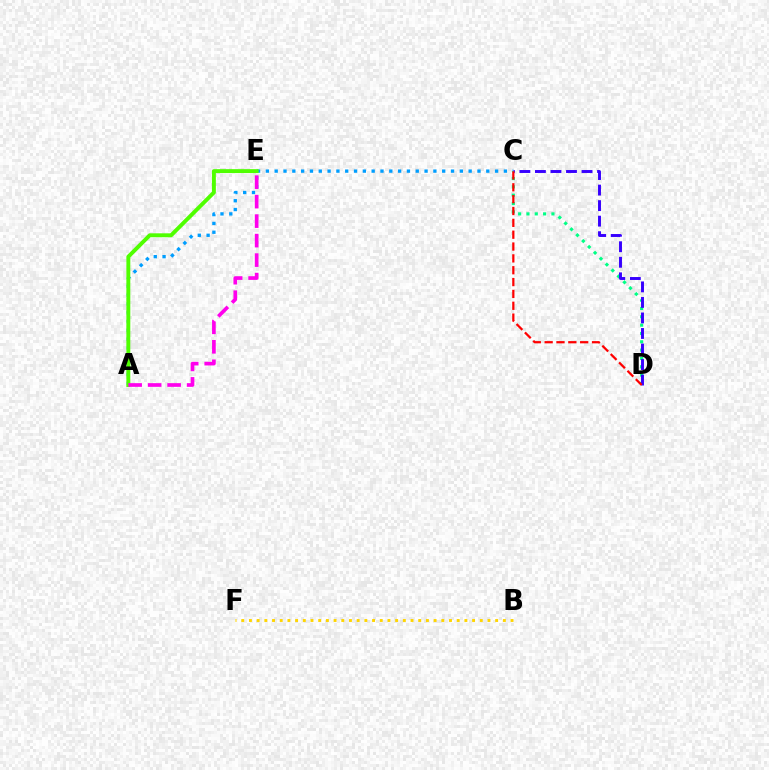{('B', 'F'): [{'color': '#ffd500', 'line_style': 'dotted', 'thickness': 2.09}], ('A', 'C'): [{'color': '#009eff', 'line_style': 'dotted', 'thickness': 2.4}], ('C', 'D'): [{'color': '#00ff86', 'line_style': 'dotted', 'thickness': 2.26}, {'color': '#3700ff', 'line_style': 'dashed', 'thickness': 2.11}, {'color': '#ff0000', 'line_style': 'dashed', 'thickness': 1.61}], ('A', 'E'): [{'color': '#4fff00', 'line_style': 'solid', 'thickness': 2.82}, {'color': '#ff00ed', 'line_style': 'dashed', 'thickness': 2.65}]}